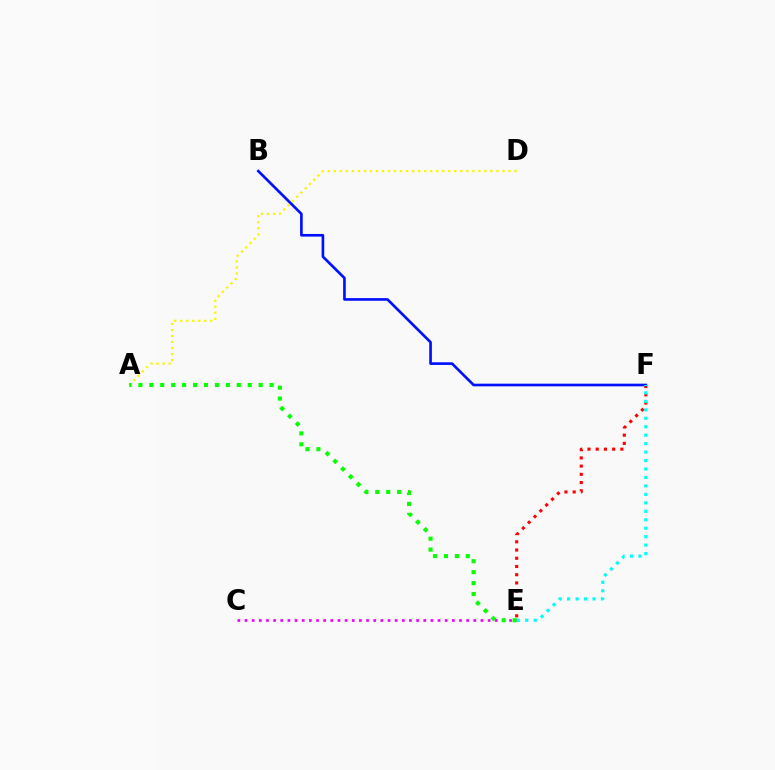{('C', 'E'): [{'color': '#ee00ff', 'line_style': 'dotted', 'thickness': 1.94}], ('E', 'F'): [{'color': '#ff0000', 'line_style': 'dotted', 'thickness': 2.23}, {'color': '#00fff6', 'line_style': 'dotted', 'thickness': 2.3}], ('B', 'F'): [{'color': '#0010ff', 'line_style': 'solid', 'thickness': 1.92}], ('A', 'D'): [{'color': '#fcf500', 'line_style': 'dotted', 'thickness': 1.64}], ('A', 'E'): [{'color': '#08ff00', 'line_style': 'dotted', 'thickness': 2.97}]}